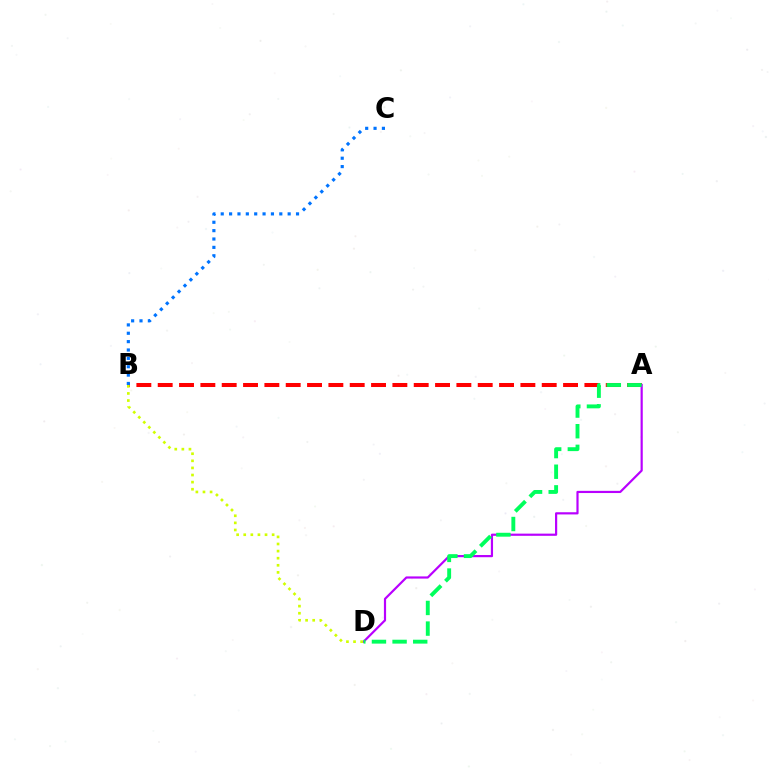{('A', 'B'): [{'color': '#ff0000', 'line_style': 'dashed', 'thickness': 2.9}], ('B', 'C'): [{'color': '#0074ff', 'line_style': 'dotted', 'thickness': 2.27}], ('A', 'D'): [{'color': '#b900ff', 'line_style': 'solid', 'thickness': 1.58}, {'color': '#00ff5c', 'line_style': 'dashed', 'thickness': 2.8}], ('B', 'D'): [{'color': '#d1ff00', 'line_style': 'dotted', 'thickness': 1.93}]}